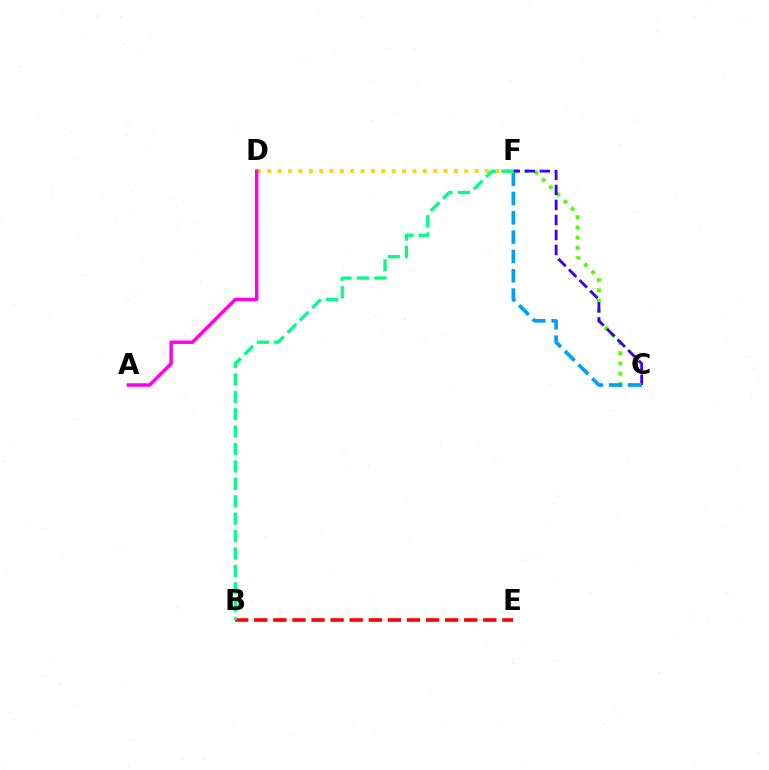{('B', 'E'): [{'color': '#ff0000', 'line_style': 'dashed', 'thickness': 2.59}], ('C', 'F'): [{'color': '#4fff00', 'line_style': 'dotted', 'thickness': 2.79}, {'color': '#3700ff', 'line_style': 'dashed', 'thickness': 2.04}, {'color': '#009eff', 'line_style': 'dashed', 'thickness': 2.63}], ('D', 'F'): [{'color': '#ffd500', 'line_style': 'dotted', 'thickness': 2.82}], ('B', 'F'): [{'color': '#00ff86', 'line_style': 'dashed', 'thickness': 2.36}], ('A', 'D'): [{'color': '#ff00ed', 'line_style': 'solid', 'thickness': 2.49}]}